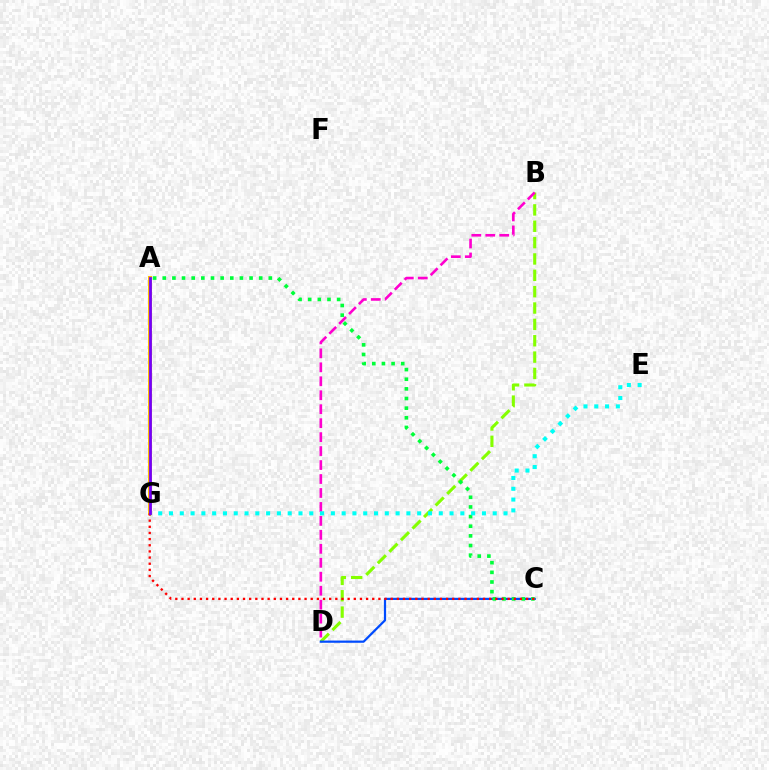{('B', 'D'): [{'color': '#84ff00', 'line_style': 'dashed', 'thickness': 2.22}, {'color': '#ff00cf', 'line_style': 'dashed', 'thickness': 1.9}], ('A', 'G'): [{'color': '#ffbd00', 'line_style': 'solid', 'thickness': 2.9}, {'color': '#7200ff', 'line_style': 'solid', 'thickness': 1.99}], ('C', 'D'): [{'color': '#004bff', 'line_style': 'solid', 'thickness': 1.6}], ('A', 'C'): [{'color': '#00ff39', 'line_style': 'dotted', 'thickness': 2.62}], ('E', 'G'): [{'color': '#00fff6', 'line_style': 'dotted', 'thickness': 2.93}], ('C', 'G'): [{'color': '#ff0000', 'line_style': 'dotted', 'thickness': 1.67}]}